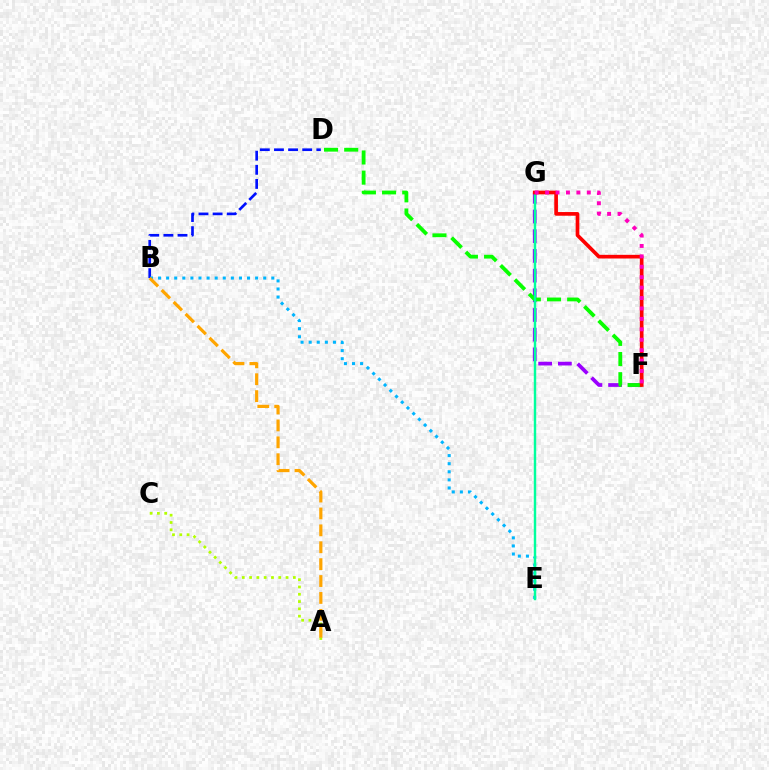{('B', 'D'): [{'color': '#0010ff', 'line_style': 'dashed', 'thickness': 1.92}], ('F', 'G'): [{'color': '#9b00ff', 'line_style': 'dashed', 'thickness': 2.68}, {'color': '#ff0000', 'line_style': 'solid', 'thickness': 2.65}, {'color': '#ff00bd', 'line_style': 'dotted', 'thickness': 2.83}], ('A', 'C'): [{'color': '#b3ff00', 'line_style': 'dotted', 'thickness': 1.98}], ('B', 'E'): [{'color': '#00b5ff', 'line_style': 'dotted', 'thickness': 2.2}], ('D', 'F'): [{'color': '#08ff00', 'line_style': 'dashed', 'thickness': 2.74}], ('A', 'B'): [{'color': '#ffa500', 'line_style': 'dashed', 'thickness': 2.3}], ('E', 'G'): [{'color': '#00ff9d', 'line_style': 'solid', 'thickness': 1.75}]}